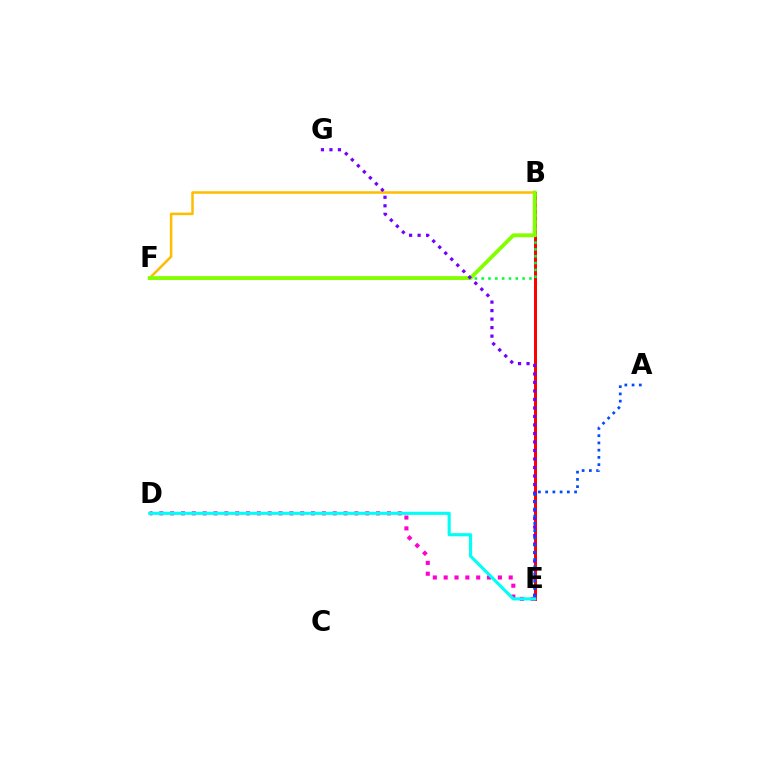{('B', 'F'): [{'color': '#ffbd00', 'line_style': 'solid', 'thickness': 1.82}, {'color': '#00ff39', 'line_style': 'dotted', 'thickness': 1.85}, {'color': '#84ff00', 'line_style': 'solid', 'thickness': 2.79}], ('B', 'E'): [{'color': '#ff0000', 'line_style': 'solid', 'thickness': 2.16}], ('D', 'E'): [{'color': '#ff00cf', 'line_style': 'dotted', 'thickness': 2.94}, {'color': '#00fff6', 'line_style': 'solid', 'thickness': 2.25}], ('E', 'G'): [{'color': '#7200ff', 'line_style': 'dotted', 'thickness': 2.31}], ('A', 'E'): [{'color': '#004bff', 'line_style': 'dotted', 'thickness': 1.97}]}